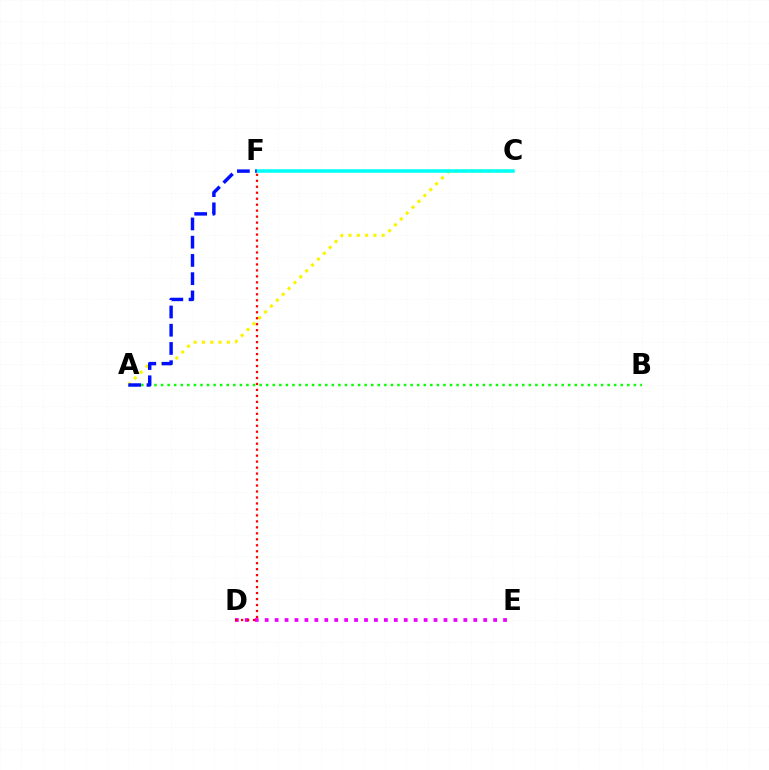{('A', 'B'): [{'color': '#08ff00', 'line_style': 'dotted', 'thickness': 1.78}], ('D', 'E'): [{'color': '#ee00ff', 'line_style': 'dotted', 'thickness': 2.7}], ('A', 'C'): [{'color': '#fcf500', 'line_style': 'dotted', 'thickness': 2.25}], ('C', 'F'): [{'color': '#00fff6', 'line_style': 'solid', 'thickness': 2.53}], ('A', 'F'): [{'color': '#0010ff', 'line_style': 'dashed', 'thickness': 2.48}], ('D', 'F'): [{'color': '#ff0000', 'line_style': 'dotted', 'thickness': 1.62}]}